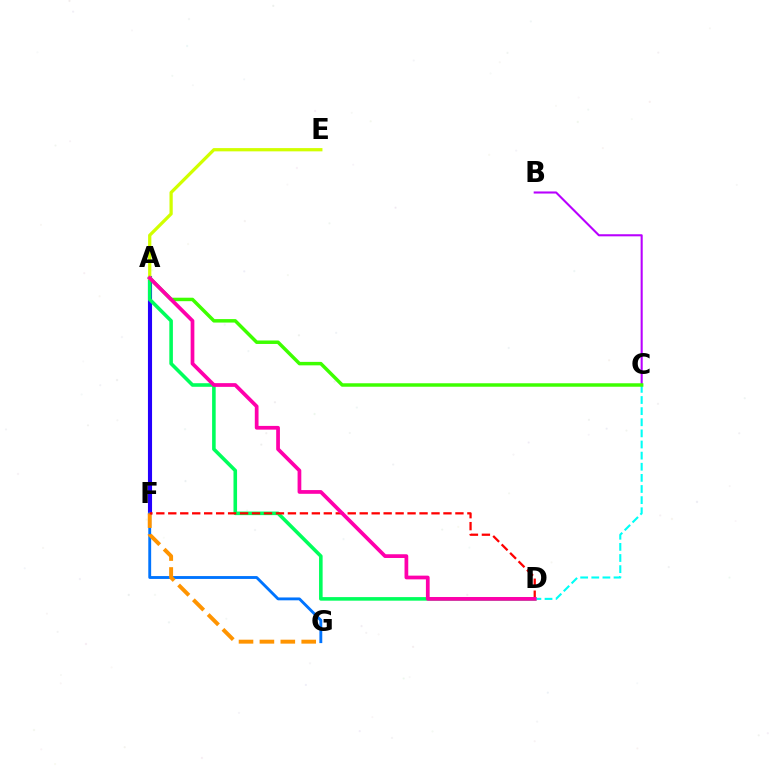{('A', 'F'): [{'color': '#2500ff', 'line_style': 'solid', 'thickness': 2.95}], ('A', 'D'): [{'color': '#00ff5c', 'line_style': 'solid', 'thickness': 2.58}, {'color': '#ff00ac', 'line_style': 'solid', 'thickness': 2.68}], ('B', 'C'): [{'color': '#b900ff', 'line_style': 'solid', 'thickness': 1.5}], ('F', 'G'): [{'color': '#0074ff', 'line_style': 'solid', 'thickness': 2.06}, {'color': '#ff9400', 'line_style': 'dashed', 'thickness': 2.84}], ('C', 'D'): [{'color': '#00fff6', 'line_style': 'dashed', 'thickness': 1.51}], ('D', 'F'): [{'color': '#ff0000', 'line_style': 'dashed', 'thickness': 1.63}], ('A', 'C'): [{'color': '#3dff00', 'line_style': 'solid', 'thickness': 2.5}], ('A', 'E'): [{'color': '#d1ff00', 'line_style': 'solid', 'thickness': 2.34}]}